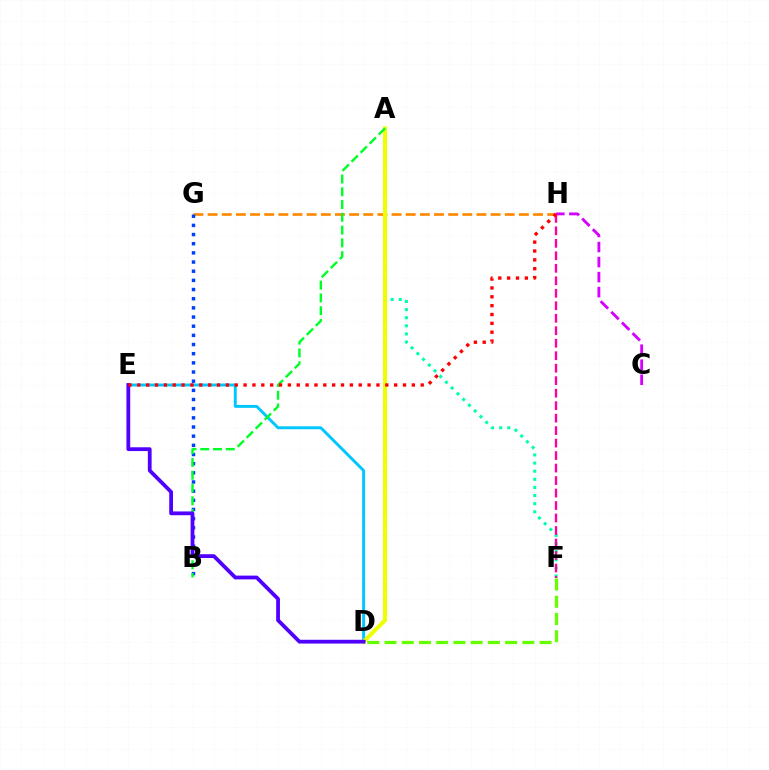{('G', 'H'): [{'color': '#ff8800', 'line_style': 'dashed', 'thickness': 1.92}], ('A', 'F'): [{'color': '#00ffaf', 'line_style': 'dotted', 'thickness': 2.21}], ('B', 'G'): [{'color': '#003fff', 'line_style': 'dotted', 'thickness': 2.49}], ('D', 'E'): [{'color': '#00c7ff', 'line_style': 'solid', 'thickness': 2.1}, {'color': '#4f00ff', 'line_style': 'solid', 'thickness': 2.72}], ('A', 'D'): [{'color': '#eeff00', 'line_style': 'solid', 'thickness': 2.92}], ('F', 'H'): [{'color': '#ff00a0', 'line_style': 'dashed', 'thickness': 1.7}], ('D', 'F'): [{'color': '#66ff00', 'line_style': 'dashed', 'thickness': 2.34}], ('A', 'B'): [{'color': '#00ff27', 'line_style': 'dashed', 'thickness': 1.74}], ('C', 'H'): [{'color': '#d600ff', 'line_style': 'dashed', 'thickness': 2.04}], ('E', 'H'): [{'color': '#ff0000', 'line_style': 'dotted', 'thickness': 2.41}]}